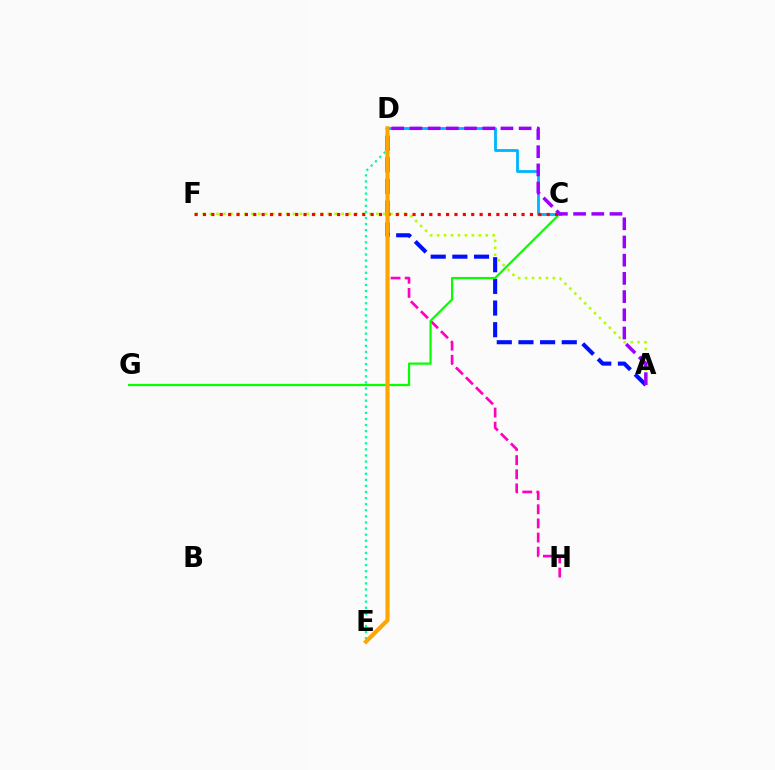{('C', 'D'): [{'color': '#00b5ff', 'line_style': 'solid', 'thickness': 2.03}], ('D', 'H'): [{'color': '#ff00bd', 'line_style': 'dashed', 'thickness': 1.92}], ('A', 'D'): [{'color': '#0010ff', 'line_style': 'dashed', 'thickness': 2.94}, {'color': '#9b00ff', 'line_style': 'dashed', 'thickness': 2.47}], ('A', 'F'): [{'color': '#b3ff00', 'line_style': 'dotted', 'thickness': 1.89}], ('C', 'G'): [{'color': '#08ff00', 'line_style': 'solid', 'thickness': 1.6}], ('C', 'F'): [{'color': '#ff0000', 'line_style': 'dotted', 'thickness': 2.28}], ('D', 'E'): [{'color': '#00ff9d', 'line_style': 'dotted', 'thickness': 1.65}, {'color': '#ffa500', 'line_style': 'solid', 'thickness': 2.97}]}